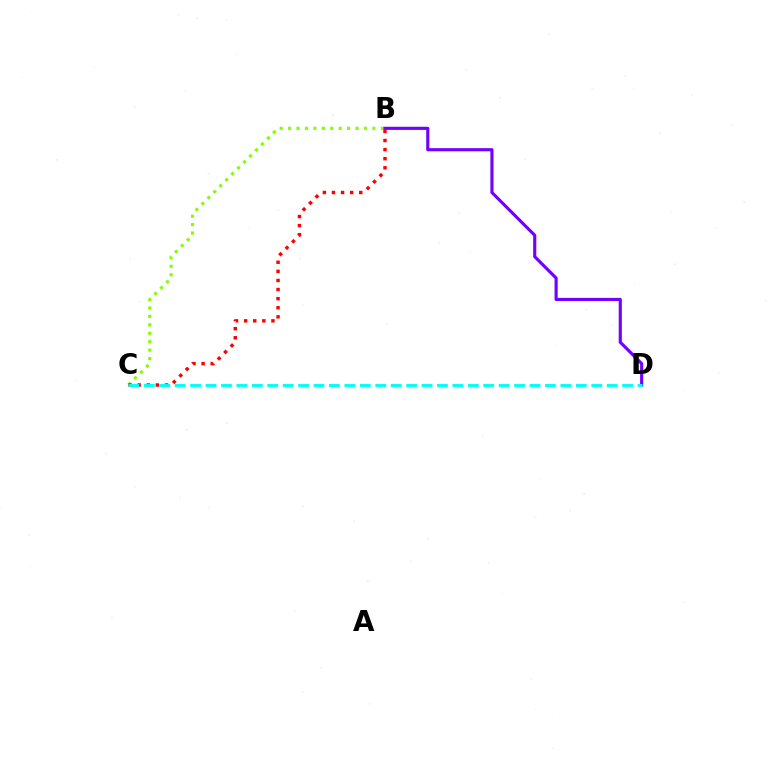{('B', 'C'): [{'color': '#84ff00', 'line_style': 'dotted', 'thickness': 2.29}, {'color': '#ff0000', 'line_style': 'dotted', 'thickness': 2.47}], ('B', 'D'): [{'color': '#7200ff', 'line_style': 'solid', 'thickness': 2.25}], ('C', 'D'): [{'color': '#00fff6', 'line_style': 'dashed', 'thickness': 2.1}]}